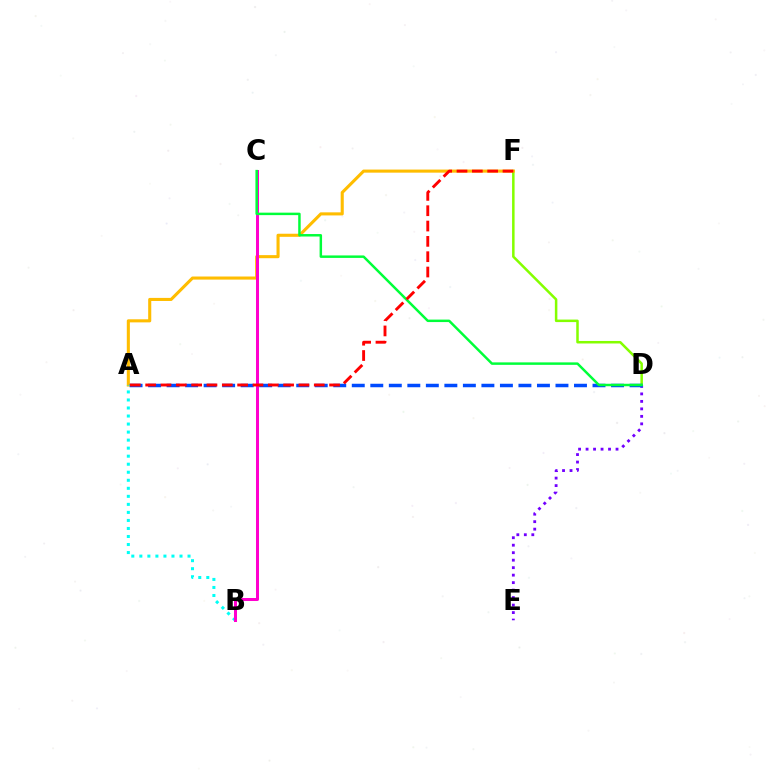{('D', 'F'): [{'color': '#84ff00', 'line_style': 'solid', 'thickness': 1.81}], ('A', 'F'): [{'color': '#ffbd00', 'line_style': 'solid', 'thickness': 2.22}, {'color': '#ff0000', 'line_style': 'dashed', 'thickness': 2.08}], ('D', 'E'): [{'color': '#7200ff', 'line_style': 'dotted', 'thickness': 2.03}], ('A', 'D'): [{'color': '#004bff', 'line_style': 'dashed', 'thickness': 2.52}], ('A', 'B'): [{'color': '#00fff6', 'line_style': 'dotted', 'thickness': 2.18}], ('B', 'C'): [{'color': '#ff00cf', 'line_style': 'solid', 'thickness': 2.16}], ('C', 'D'): [{'color': '#00ff39', 'line_style': 'solid', 'thickness': 1.78}]}